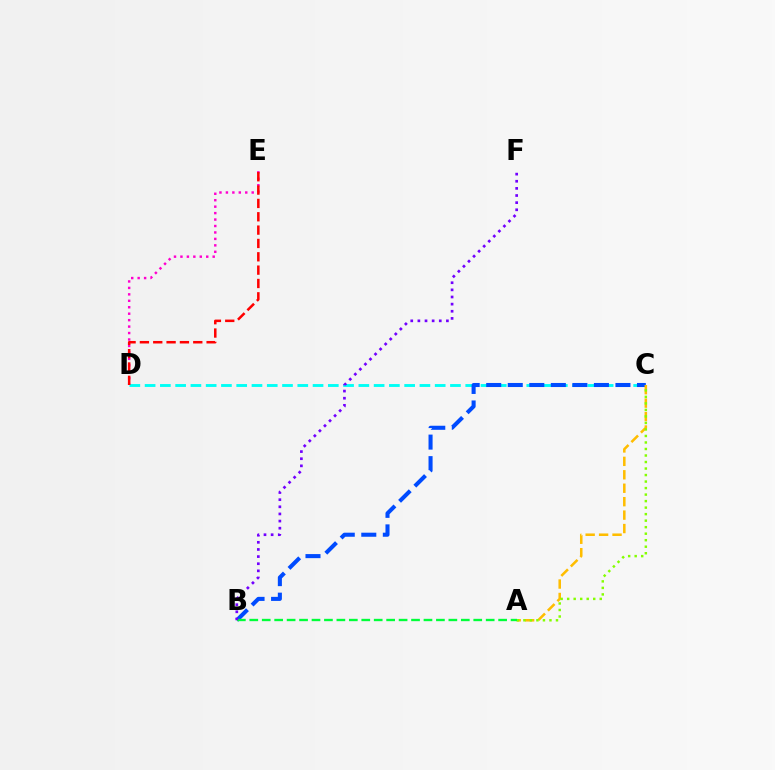{('D', 'E'): [{'color': '#ff00cf', 'line_style': 'dotted', 'thickness': 1.75}, {'color': '#ff0000', 'line_style': 'dashed', 'thickness': 1.81}], ('C', 'D'): [{'color': '#00fff6', 'line_style': 'dashed', 'thickness': 2.07}], ('B', 'C'): [{'color': '#004bff', 'line_style': 'dashed', 'thickness': 2.93}], ('A', 'C'): [{'color': '#ffbd00', 'line_style': 'dashed', 'thickness': 1.83}, {'color': '#84ff00', 'line_style': 'dotted', 'thickness': 1.77}], ('A', 'B'): [{'color': '#00ff39', 'line_style': 'dashed', 'thickness': 1.69}], ('B', 'F'): [{'color': '#7200ff', 'line_style': 'dotted', 'thickness': 1.94}]}